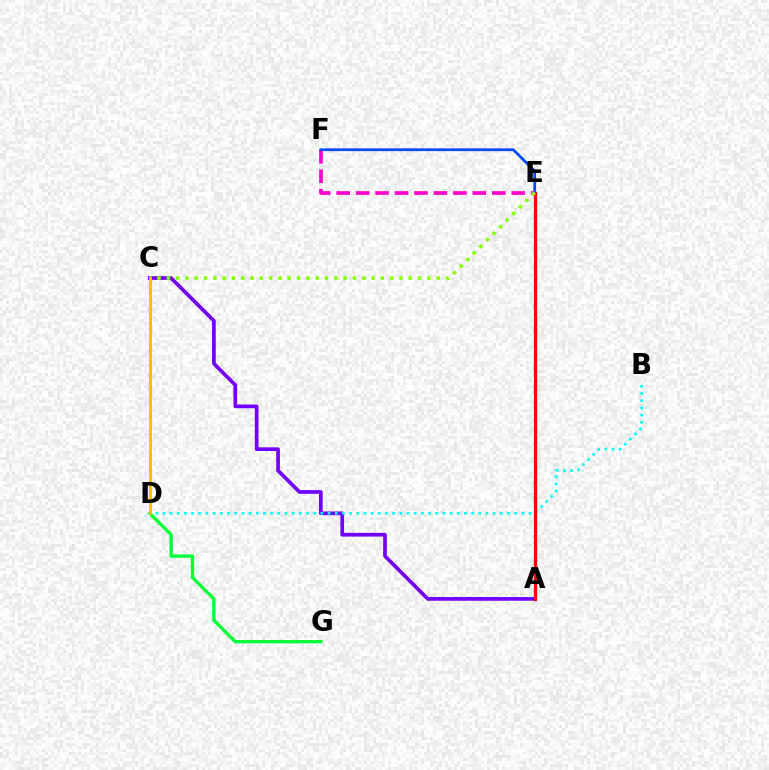{('A', 'C'): [{'color': '#7200ff', 'line_style': 'solid', 'thickness': 2.67}], ('D', 'G'): [{'color': '#00ff39', 'line_style': 'solid', 'thickness': 2.42}], ('E', 'F'): [{'color': '#ff00cf', 'line_style': 'dashed', 'thickness': 2.64}, {'color': '#004bff', 'line_style': 'solid', 'thickness': 2.01}], ('B', 'D'): [{'color': '#00fff6', 'line_style': 'dotted', 'thickness': 1.95}], ('A', 'E'): [{'color': '#ff0000', 'line_style': 'solid', 'thickness': 2.39}], ('C', 'E'): [{'color': '#84ff00', 'line_style': 'dotted', 'thickness': 2.53}], ('C', 'D'): [{'color': '#ffbd00', 'line_style': 'solid', 'thickness': 2.09}]}